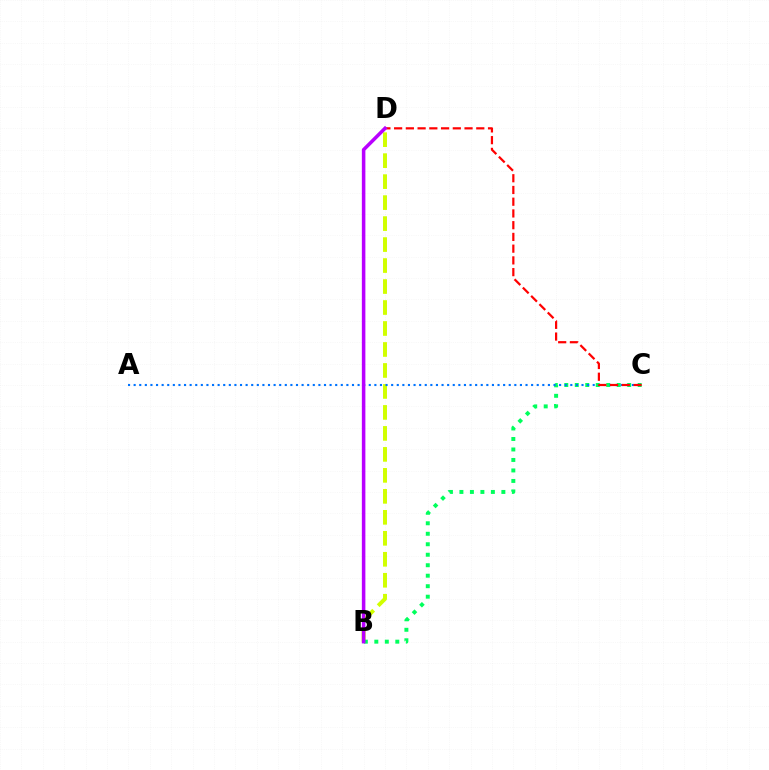{('B', 'D'): [{'color': '#d1ff00', 'line_style': 'dashed', 'thickness': 2.85}, {'color': '#b900ff', 'line_style': 'solid', 'thickness': 2.54}], ('B', 'C'): [{'color': '#00ff5c', 'line_style': 'dotted', 'thickness': 2.85}], ('A', 'C'): [{'color': '#0074ff', 'line_style': 'dotted', 'thickness': 1.52}], ('C', 'D'): [{'color': '#ff0000', 'line_style': 'dashed', 'thickness': 1.59}]}